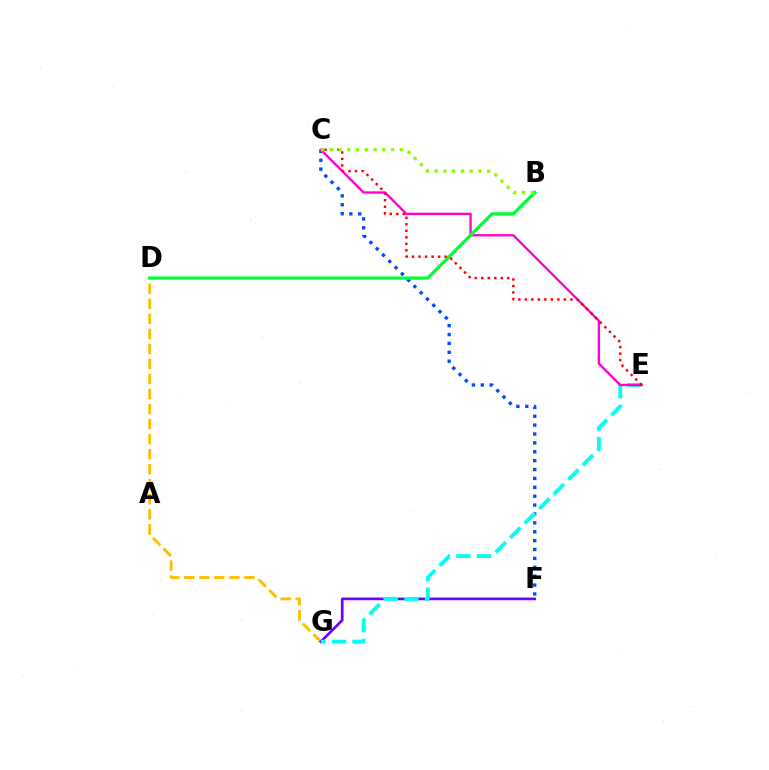{('D', 'G'): [{'color': '#ffbd00', 'line_style': 'dashed', 'thickness': 2.04}], ('C', 'F'): [{'color': '#004bff', 'line_style': 'dotted', 'thickness': 2.41}], ('F', 'G'): [{'color': '#7200ff', 'line_style': 'solid', 'thickness': 1.94}], ('E', 'G'): [{'color': '#00fff6', 'line_style': 'dashed', 'thickness': 2.79}], ('C', 'E'): [{'color': '#ff00cf', 'line_style': 'solid', 'thickness': 1.68}, {'color': '#ff0000', 'line_style': 'dotted', 'thickness': 1.77}], ('B', 'D'): [{'color': '#00ff39', 'line_style': 'solid', 'thickness': 2.34}], ('B', 'C'): [{'color': '#84ff00', 'line_style': 'dotted', 'thickness': 2.38}]}